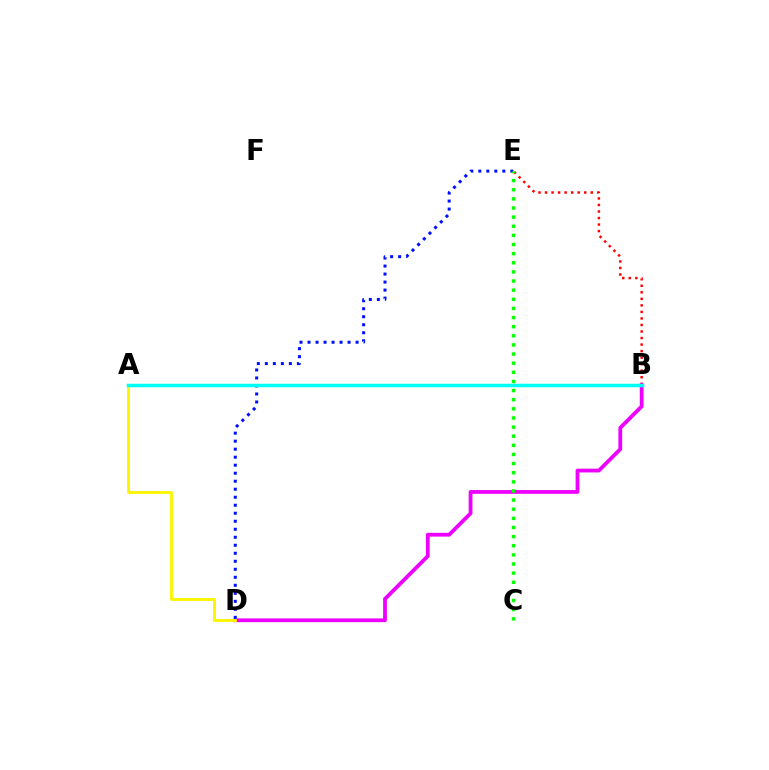{('B', 'E'): [{'color': '#ff0000', 'line_style': 'dotted', 'thickness': 1.77}], ('B', 'D'): [{'color': '#ee00ff', 'line_style': 'solid', 'thickness': 2.72}], ('A', 'D'): [{'color': '#fcf500', 'line_style': 'solid', 'thickness': 2.06}], ('D', 'E'): [{'color': '#0010ff', 'line_style': 'dotted', 'thickness': 2.18}], ('A', 'B'): [{'color': '#00fff6', 'line_style': 'solid', 'thickness': 2.51}], ('C', 'E'): [{'color': '#08ff00', 'line_style': 'dotted', 'thickness': 2.48}]}